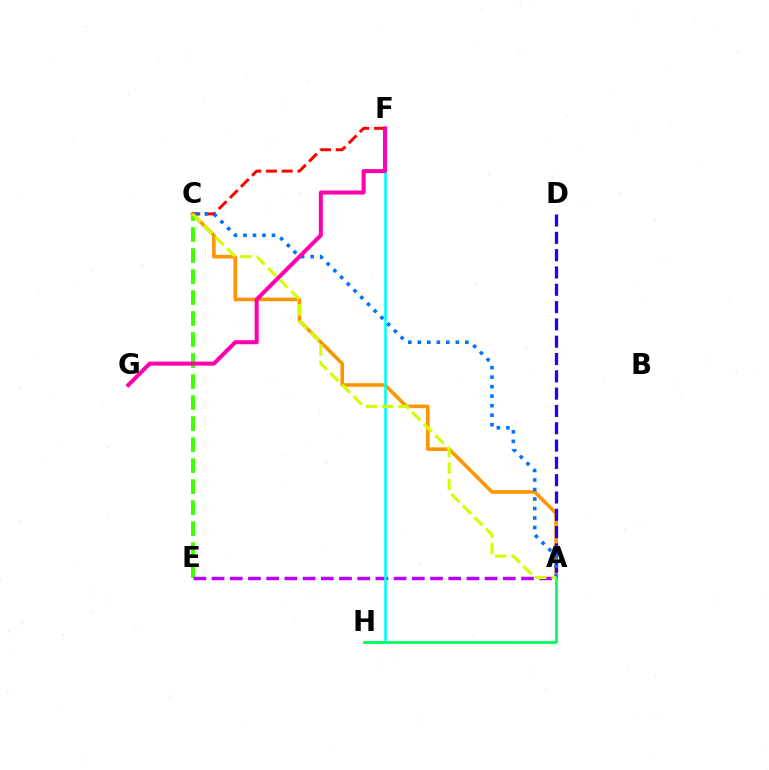{('A', 'C'): [{'color': '#ff9400', 'line_style': 'solid', 'thickness': 2.58}, {'color': '#0074ff', 'line_style': 'dotted', 'thickness': 2.58}, {'color': '#d1ff00', 'line_style': 'dashed', 'thickness': 2.22}], ('A', 'D'): [{'color': '#2500ff', 'line_style': 'dashed', 'thickness': 2.35}], ('C', 'E'): [{'color': '#3dff00', 'line_style': 'dashed', 'thickness': 2.85}], ('A', 'E'): [{'color': '#b900ff', 'line_style': 'dashed', 'thickness': 2.47}], ('C', 'F'): [{'color': '#ff0000', 'line_style': 'dashed', 'thickness': 2.14}], ('F', 'H'): [{'color': '#00fff6', 'line_style': 'solid', 'thickness': 1.85}], ('A', 'H'): [{'color': '#00ff5c', 'line_style': 'solid', 'thickness': 1.95}], ('F', 'G'): [{'color': '#ff00ac', 'line_style': 'solid', 'thickness': 2.9}]}